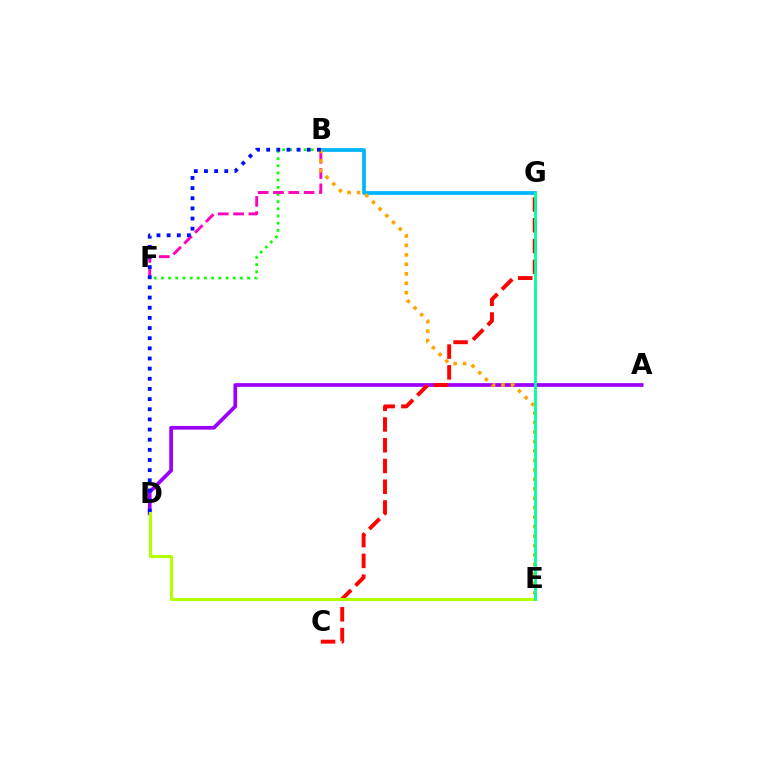{('B', 'F'): [{'color': '#08ff00', 'line_style': 'dotted', 'thickness': 1.95}, {'color': '#ff00bd', 'line_style': 'dashed', 'thickness': 2.08}], ('A', 'D'): [{'color': '#9b00ff', 'line_style': 'solid', 'thickness': 2.67}], ('C', 'G'): [{'color': '#ff0000', 'line_style': 'dashed', 'thickness': 2.82}], ('B', 'G'): [{'color': '#00b5ff', 'line_style': 'solid', 'thickness': 2.69}], ('B', 'E'): [{'color': '#ffa500', 'line_style': 'dotted', 'thickness': 2.57}], ('B', 'D'): [{'color': '#0010ff', 'line_style': 'dotted', 'thickness': 2.76}], ('D', 'E'): [{'color': '#b3ff00', 'line_style': 'solid', 'thickness': 2.21}], ('E', 'G'): [{'color': '#00ff9d', 'line_style': 'solid', 'thickness': 2.01}]}